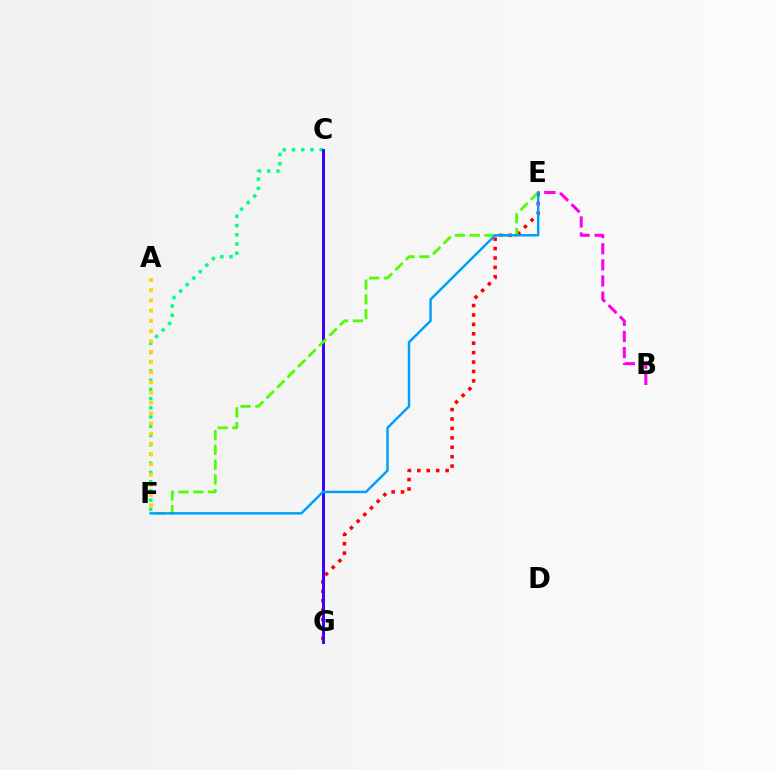{('E', 'G'): [{'color': '#ff0000', 'line_style': 'dotted', 'thickness': 2.56}], ('C', 'F'): [{'color': '#00ff86', 'line_style': 'dotted', 'thickness': 2.51}], ('A', 'F'): [{'color': '#ffd500', 'line_style': 'dotted', 'thickness': 2.78}], ('C', 'G'): [{'color': '#3700ff', 'line_style': 'solid', 'thickness': 2.13}], ('E', 'F'): [{'color': '#4fff00', 'line_style': 'dashed', 'thickness': 2.01}, {'color': '#009eff', 'line_style': 'solid', 'thickness': 1.77}], ('B', 'E'): [{'color': '#ff00ed', 'line_style': 'dashed', 'thickness': 2.19}]}